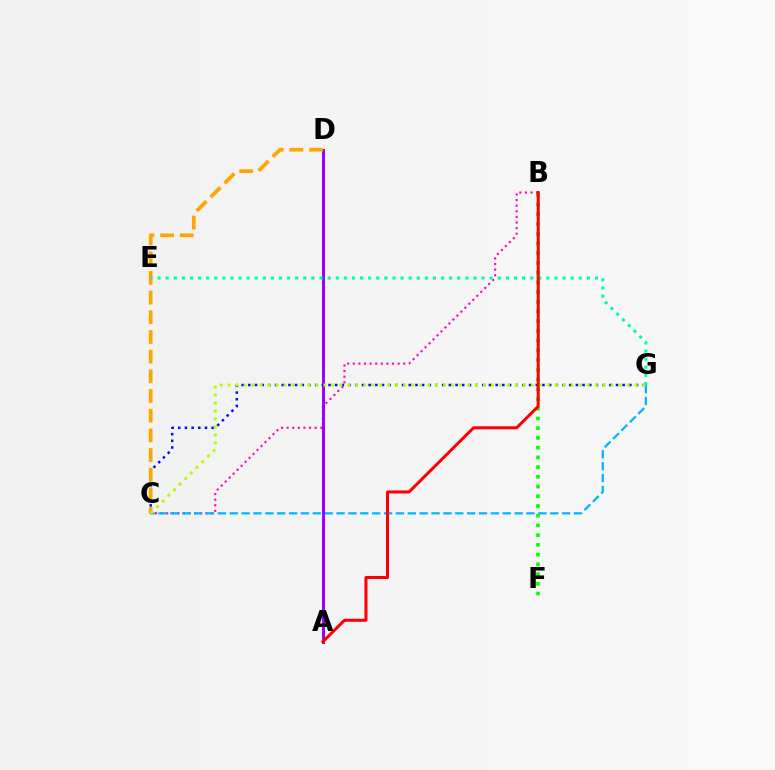{('B', 'C'): [{'color': '#ff00bd', 'line_style': 'dotted', 'thickness': 1.52}], ('C', 'G'): [{'color': '#00b5ff', 'line_style': 'dashed', 'thickness': 1.61}, {'color': '#0010ff', 'line_style': 'dotted', 'thickness': 1.82}, {'color': '#b3ff00', 'line_style': 'dotted', 'thickness': 2.17}], ('A', 'D'): [{'color': '#9b00ff', 'line_style': 'solid', 'thickness': 2.14}], ('B', 'F'): [{'color': '#08ff00', 'line_style': 'dotted', 'thickness': 2.64}], ('C', 'D'): [{'color': '#ffa500', 'line_style': 'dashed', 'thickness': 2.67}], ('E', 'G'): [{'color': '#00ff9d', 'line_style': 'dotted', 'thickness': 2.2}], ('A', 'B'): [{'color': '#ff0000', 'line_style': 'solid', 'thickness': 2.16}]}